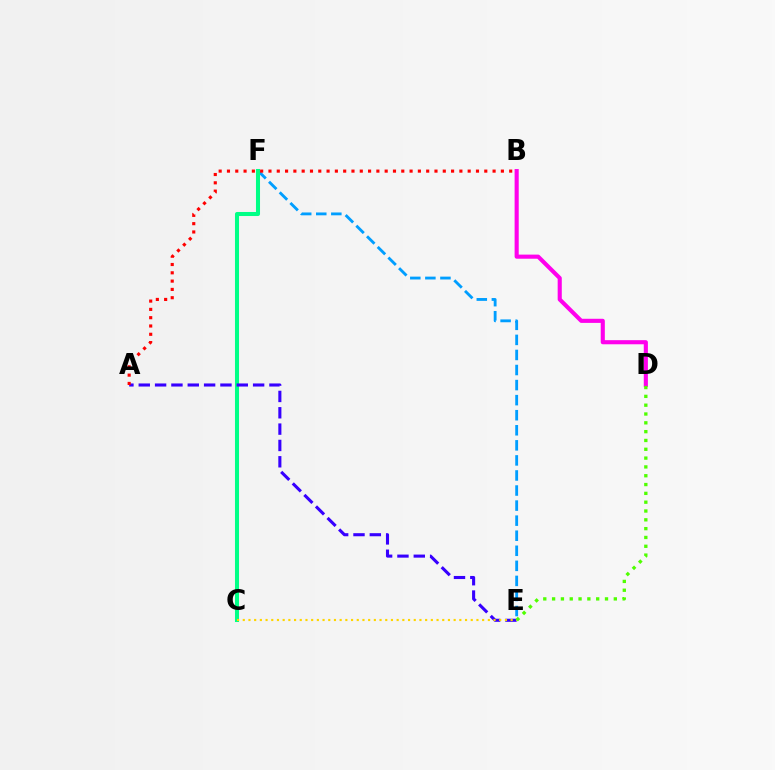{('B', 'D'): [{'color': '#ff00ed', 'line_style': 'solid', 'thickness': 2.96}], ('E', 'F'): [{'color': '#009eff', 'line_style': 'dashed', 'thickness': 2.05}], ('C', 'F'): [{'color': '#00ff86', 'line_style': 'solid', 'thickness': 2.91}], ('A', 'E'): [{'color': '#3700ff', 'line_style': 'dashed', 'thickness': 2.22}], ('C', 'E'): [{'color': '#ffd500', 'line_style': 'dotted', 'thickness': 1.55}], ('A', 'B'): [{'color': '#ff0000', 'line_style': 'dotted', 'thickness': 2.26}], ('D', 'E'): [{'color': '#4fff00', 'line_style': 'dotted', 'thickness': 2.4}]}